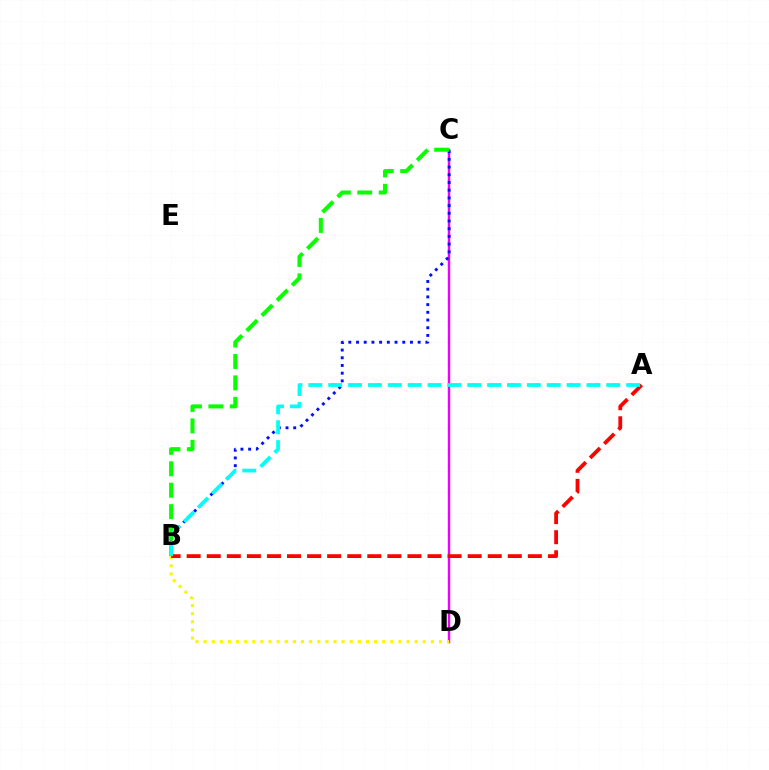{('C', 'D'): [{'color': '#ee00ff', 'line_style': 'solid', 'thickness': 1.76}], ('B', 'C'): [{'color': '#0010ff', 'line_style': 'dotted', 'thickness': 2.09}, {'color': '#08ff00', 'line_style': 'dashed', 'thickness': 2.91}], ('B', 'D'): [{'color': '#fcf500', 'line_style': 'dotted', 'thickness': 2.21}], ('A', 'B'): [{'color': '#ff0000', 'line_style': 'dashed', 'thickness': 2.73}, {'color': '#00fff6', 'line_style': 'dashed', 'thickness': 2.7}]}